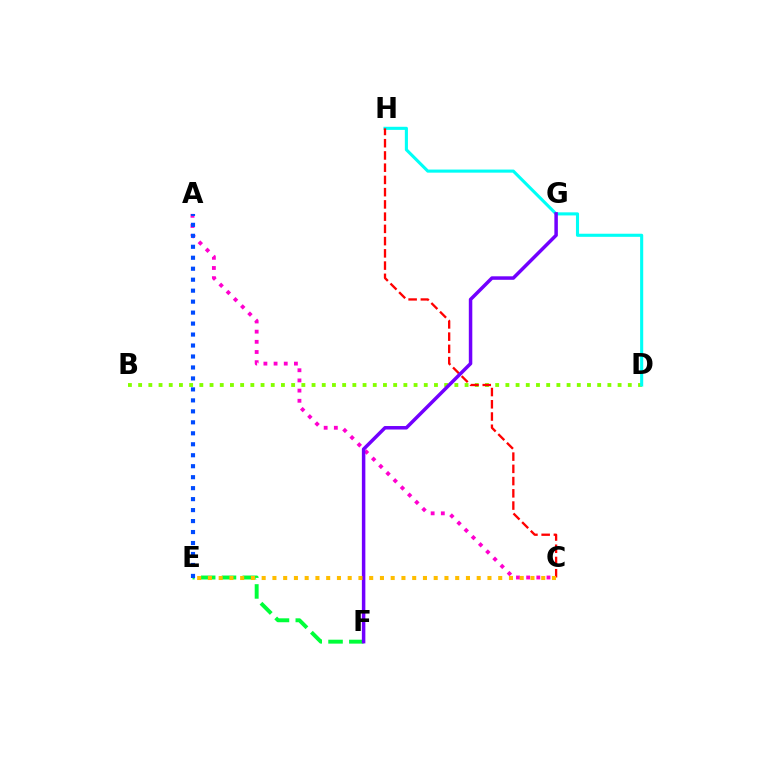{('B', 'D'): [{'color': '#84ff00', 'line_style': 'dotted', 'thickness': 2.77}], ('D', 'H'): [{'color': '#00fff6', 'line_style': 'solid', 'thickness': 2.23}], ('C', 'H'): [{'color': '#ff0000', 'line_style': 'dashed', 'thickness': 1.66}], ('E', 'F'): [{'color': '#00ff39', 'line_style': 'dashed', 'thickness': 2.83}], ('A', 'C'): [{'color': '#ff00cf', 'line_style': 'dotted', 'thickness': 2.76}], ('A', 'E'): [{'color': '#004bff', 'line_style': 'dotted', 'thickness': 2.98}], ('F', 'G'): [{'color': '#7200ff', 'line_style': 'solid', 'thickness': 2.51}], ('C', 'E'): [{'color': '#ffbd00', 'line_style': 'dotted', 'thickness': 2.92}]}